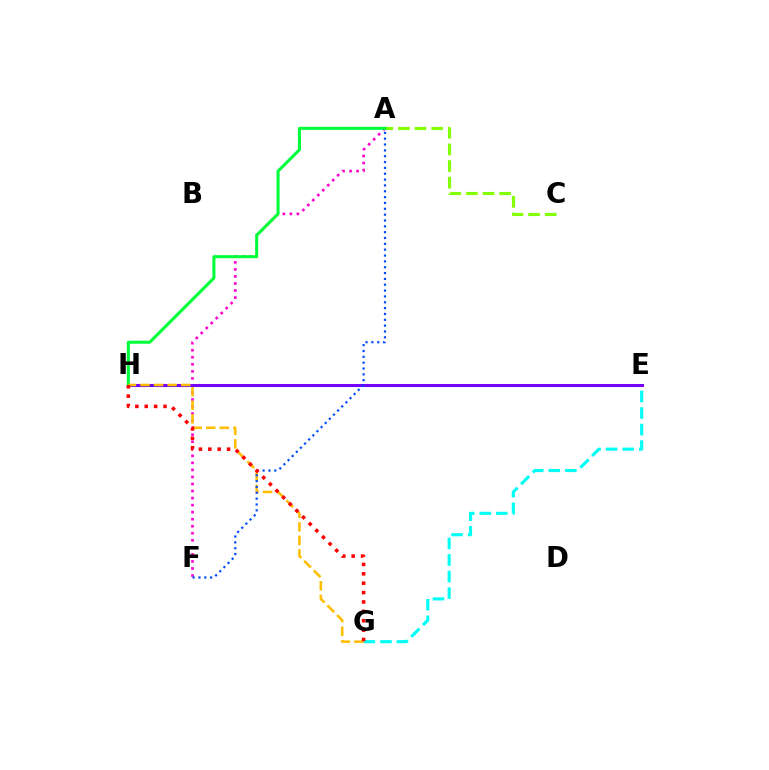{('E', 'G'): [{'color': '#00fff6', 'line_style': 'dashed', 'thickness': 2.25}], ('A', 'F'): [{'color': '#ff00cf', 'line_style': 'dotted', 'thickness': 1.91}, {'color': '#004bff', 'line_style': 'dotted', 'thickness': 1.59}], ('E', 'H'): [{'color': '#7200ff', 'line_style': 'solid', 'thickness': 2.19}], ('A', 'C'): [{'color': '#84ff00', 'line_style': 'dashed', 'thickness': 2.26}], ('A', 'H'): [{'color': '#00ff39', 'line_style': 'solid', 'thickness': 2.19}], ('G', 'H'): [{'color': '#ffbd00', 'line_style': 'dashed', 'thickness': 1.84}, {'color': '#ff0000', 'line_style': 'dotted', 'thickness': 2.55}]}